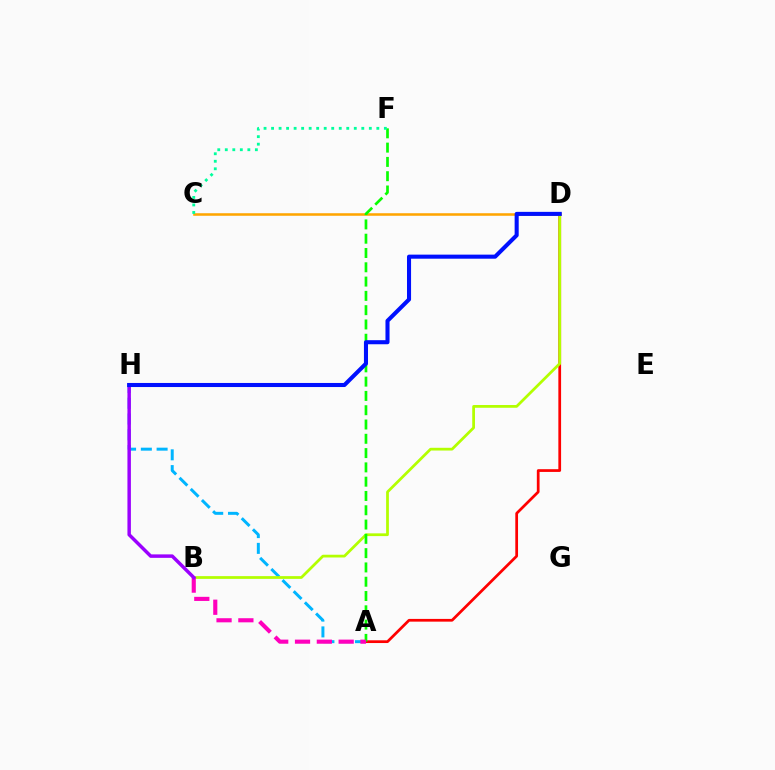{('C', 'D'): [{'color': '#ffa500', 'line_style': 'solid', 'thickness': 1.83}], ('A', 'H'): [{'color': '#00b5ff', 'line_style': 'dashed', 'thickness': 2.14}], ('A', 'D'): [{'color': '#ff0000', 'line_style': 'solid', 'thickness': 1.97}], ('B', 'D'): [{'color': '#b3ff00', 'line_style': 'solid', 'thickness': 1.98}], ('A', 'F'): [{'color': '#08ff00', 'line_style': 'dashed', 'thickness': 1.94}], ('A', 'B'): [{'color': '#ff00bd', 'line_style': 'dashed', 'thickness': 2.96}], ('B', 'H'): [{'color': '#9b00ff', 'line_style': 'solid', 'thickness': 2.5}], ('D', 'H'): [{'color': '#0010ff', 'line_style': 'solid', 'thickness': 2.93}], ('C', 'F'): [{'color': '#00ff9d', 'line_style': 'dotted', 'thickness': 2.04}]}